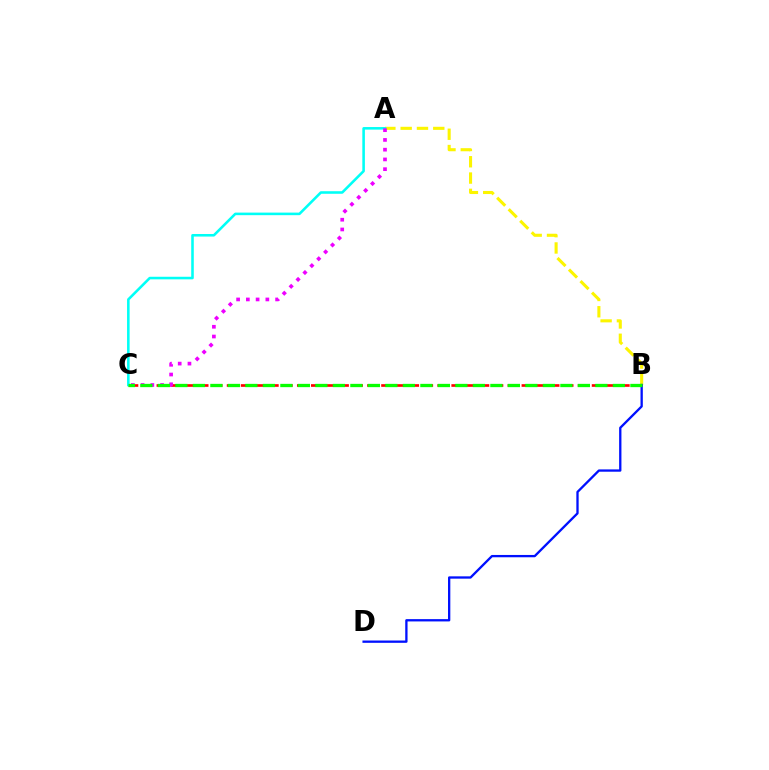{('B', 'C'): [{'color': '#ff0000', 'line_style': 'dashed', 'thickness': 1.91}, {'color': '#08ff00', 'line_style': 'dashed', 'thickness': 2.38}], ('A', 'B'): [{'color': '#fcf500', 'line_style': 'dashed', 'thickness': 2.21}], ('B', 'D'): [{'color': '#0010ff', 'line_style': 'solid', 'thickness': 1.66}], ('A', 'C'): [{'color': '#00fff6', 'line_style': 'solid', 'thickness': 1.85}, {'color': '#ee00ff', 'line_style': 'dotted', 'thickness': 2.65}]}